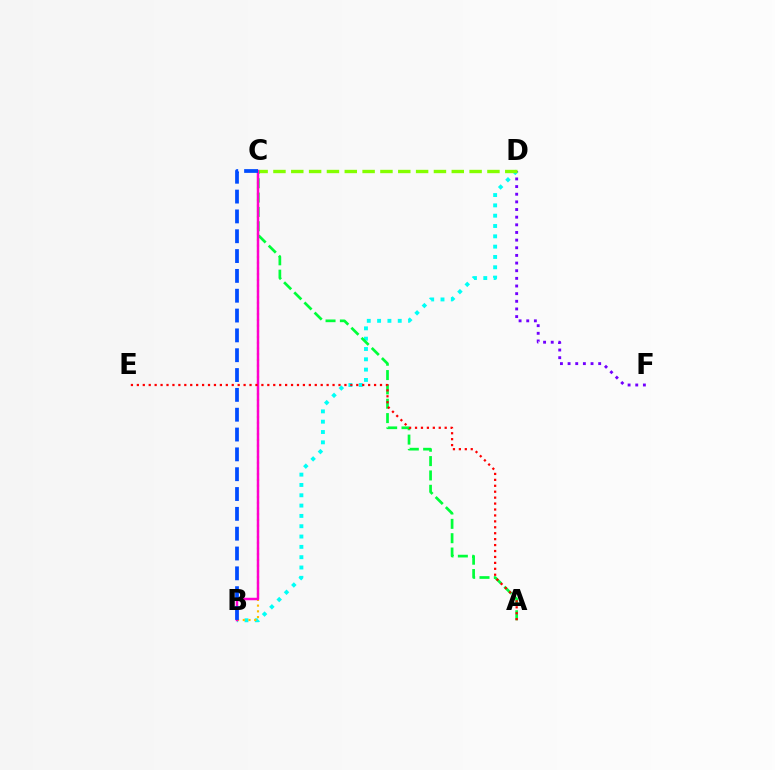{('D', 'F'): [{'color': '#7200ff', 'line_style': 'dotted', 'thickness': 2.08}], ('B', 'D'): [{'color': '#00fff6', 'line_style': 'dotted', 'thickness': 2.8}], ('C', 'D'): [{'color': '#84ff00', 'line_style': 'dashed', 'thickness': 2.42}], ('A', 'C'): [{'color': '#00ff39', 'line_style': 'dashed', 'thickness': 1.95}], ('B', 'C'): [{'color': '#ffbd00', 'line_style': 'dotted', 'thickness': 1.55}, {'color': '#ff00cf', 'line_style': 'solid', 'thickness': 1.78}, {'color': '#004bff', 'line_style': 'dashed', 'thickness': 2.69}], ('A', 'E'): [{'color': '#ff0000', 'line_style': 'dotted', 'thickness': 1.61}]}